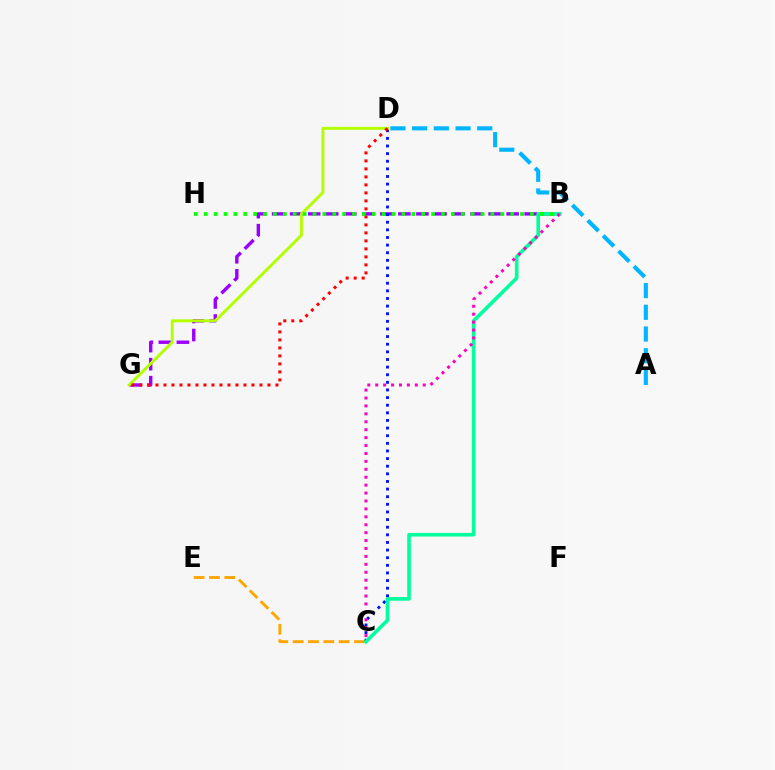{('B', 'G'): [{'color': '#9b00ff', 'line_style': 'dashed', 'thickness': 2.45}], ('C', 'E'): [{'color': '#ffa500', 'line_style': 'dashed', 'thickness': 2.08}], ('C', 'D'): [{'color': '#0010ff', 'line_style': 'dotted', 'thickness': 2.07}], ('B', 'C'): [{'color': '#00ff9d', 'line_style': 'solid', 'thickness': 2.6}, {'color': '#ff00bd', 'line_style': 'dotted', 'thickness': 2.15}], ('D', 'G'): [{'color': '#b3ff00', 'line_style': 'solid', 'thickness': 2.12}, {'color': '#ff0000', 'line_style': 'dotted', 'thickness': 2.17}], ('A', 'D'): [{'color': '#00b5ff', 'line_style': 'dashed', 'thickness': 2.95}], ('B', 'H'): [{'color': '#08ff00', 'line_style': 'dotted', 'thickness': 2.69}]}